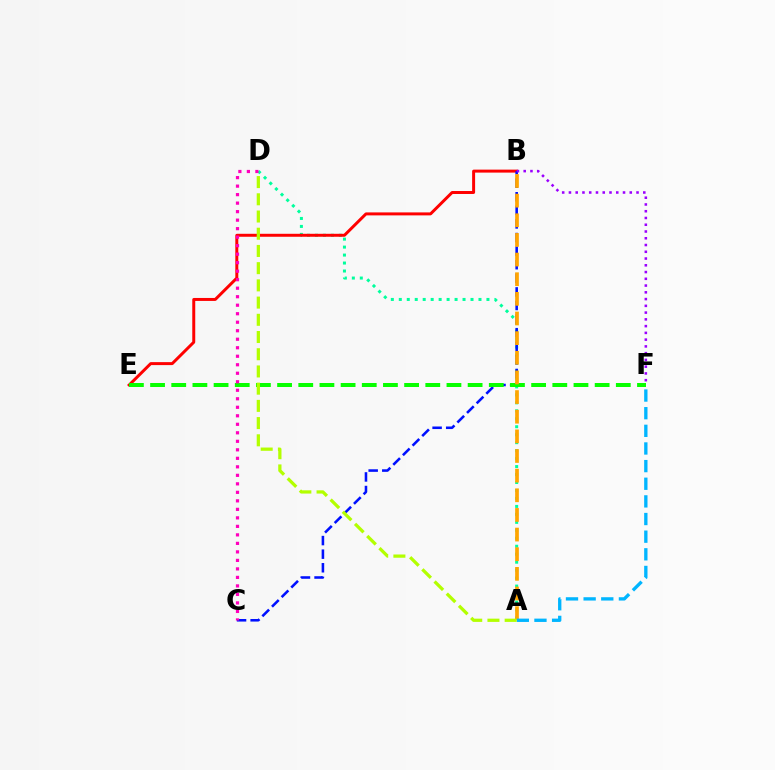{('A', 'D'): [{'color': '#00ff9d', 'line_style': 'dotted', 'thickness': 2.17}, {'color': '#b3ff00', 'line_style': 'dashed', 'thickness': 2.34}], ('B', 'E'): [{'color': '#ff0000', 'line_style': 'solid', 'thickness': 2.14}], ('B', 'C'): [{'color': '#0010ff', 'line_style': 'dashed', 'thickness': 1.85}], ('E', 'F'): [{'color': '#08ff00', 'line_style': 'dashed', 'thickness': 2.88}], ('C', 'D'): [{'color': '#ff00bd', 'line_style': 'dotted', 'thickness': 2.31}], ('A', 'B'): [{'color': '#ffa500', 'line_style': 'dashed', 'thickness': 2.67}], ('A', 'F'): [{'color': '#00b5ff', 'line_style': 'dashed', 'thickness': 2.4}], ('B', 'F'): [{'color': '#9b00ff', 'line_style': 'dotted', 'thickness': 1.84}]}